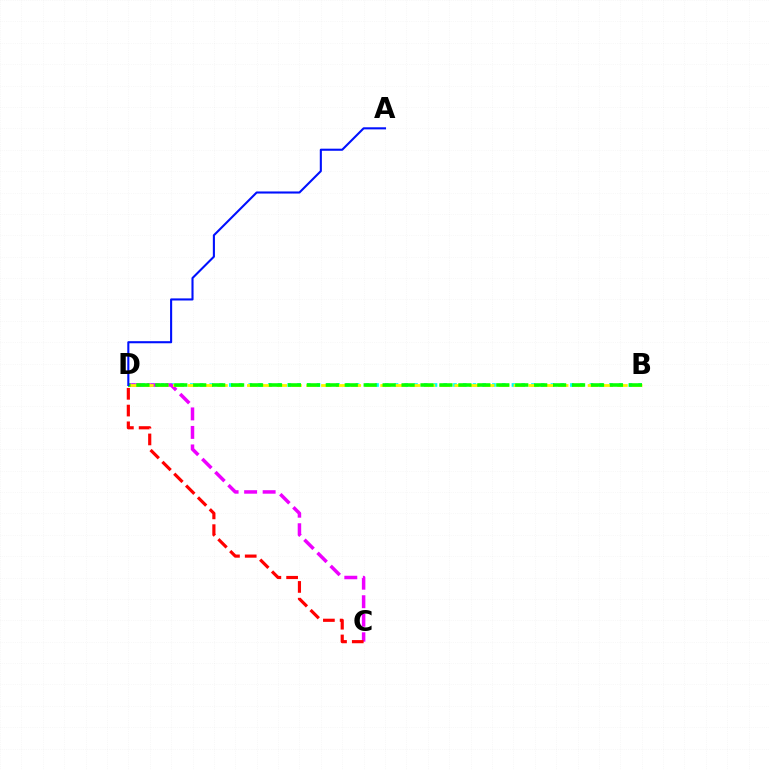{('B', 'D'): [{'color': '#00fff6', 'line_style': 'dotted', 'thickness': 2.65}, {'color': '#fcf500', 'line_style': 'dashed', 'thickness': 2.01}, {'color': '#08ff00', 'line_style': 'dashed', 'thickness': 2.57}], ('C', 'D'): [{'color': '#ee00ff', 'line_style': 'dashed', 'thickness': 2.52}, {'color': '#ff0000', 'line_style': 'dashed', 'thickness': 2.28}], ('A', 'D'): [{'color': '#0010ff', 'line_style': 'solid', 'thickness': 1.51}]}